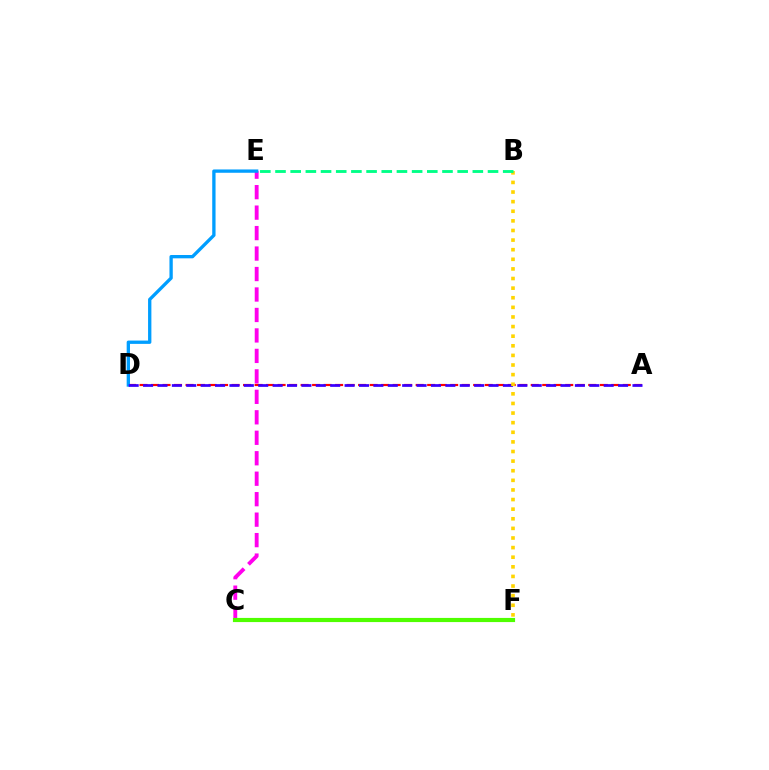{('C', 'E'): [{'color': '#ff00ed', 'line_style': 'dashed', 'thickness': 2.78}], ('A', 'D'): [{'color': '#ff0000', 'line_style': 'dashed', 'thickness': 1.56}, {'color': '#3700ff', 'line_style': 'dashed', 'thickness': 1.96}], ('D', 'E'): [{'color': '#009eff', 'line_style': 'solid', 'thickness': 2.39}], ('B', 'F'): [{'color': '#ffd500', 'line_style': 'dotted', 'thickness': 2.61}], ('B', 'E'): [{'color': '#00ff86', 'line_style': 'dashed', 'thickness': 2.06}], ('C', 'F'): [{'color': '#4fff00', 'line_style': 'solid', 'thickness': 2.99}]}